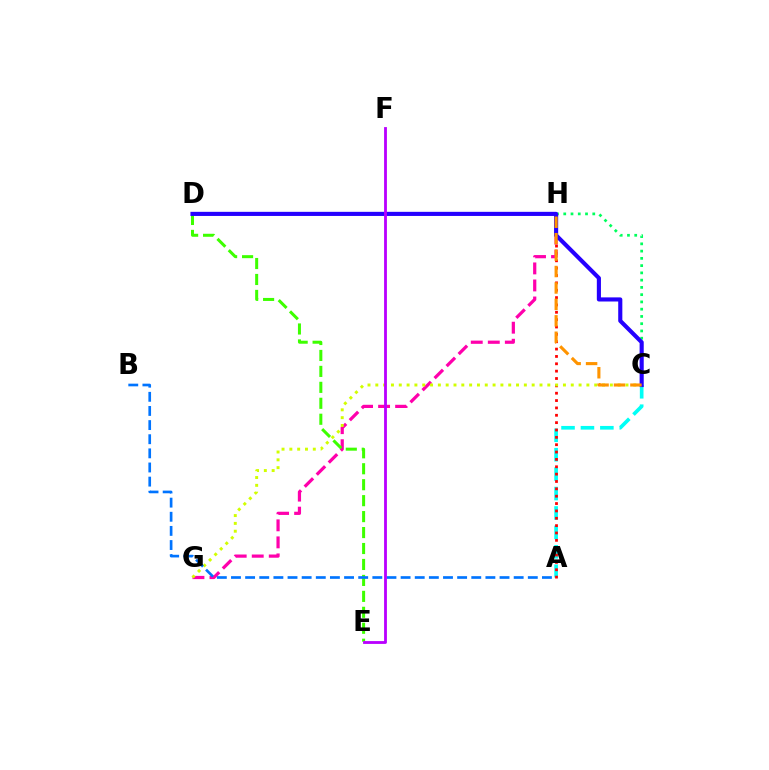{('C', 'H'): [{'color': '#00ff5c', 'line_style': 'dotted', 'thickness': 1.97}, {'color': '#ff9400', 'line_style': 'dashed', 'thickness': 2.23}], ('A', 'C'): [{'color': '#00fff6', 'line_style': 'dashed', 'thickness': 2.64}], ('A', 'H'): [{'color': '#ff0000', 'line_style': 'dotted', 'thickness': 2.0}], ('G', 'H'): [{'color': '#ff00ac', 'line_style': 'dashed', 'thickness': 2.31}], ('D', 'E'): [{'color': '#3dff00', 'line_style': 'dashed', 'thickness': 2.17}], ('C', 'G'): [{'color': '#d1ff00', 'line_style': 'dotted', 'thickness': 2.12}], ('C', 'D'): [{'color': '#2500ff', 'line_style': 'solid', 'thickness': 2.96}], ('A', 'B'): [{'color': '#0074ff', 'line_style': 'dashed', 'thickness': 1.92}], ('E', 'F'): [{'color': '#b900ff', 'line_style': 'solid', 'thickness': 2.03}]}